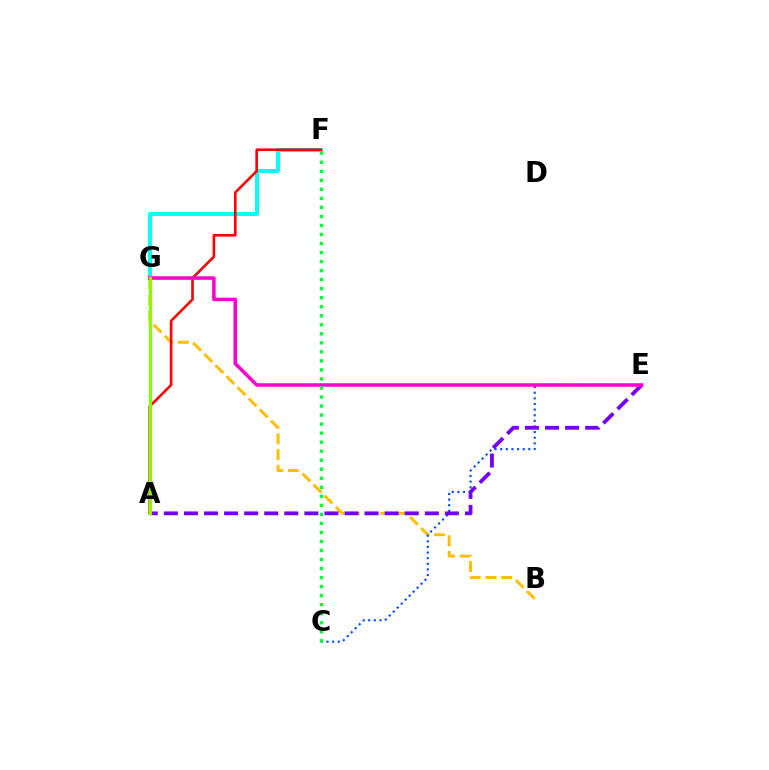{('F', 'G'): [{'color': '#00fff6', 'line_style': 'solid', 'thickness': 2.8}], ('B', 'G'): [{'color': '#ffbd00', 'line_style': 'dashed', 'thickness': 2.13}], ('C', 'E'): [{'color': '#004bff', 'line_style': 'dotted', 'thickness': 1.53}], ('A', 'F'): [{'color': '#ff0000', 'line_style': 'solid', 'thickness': 1.88}], ('A', 'E'): [{'color': '#7200ff', 'line_style': 'dashed', 'thickness': 2.73}], ('E', 'G'): [{'color': '#ff00cf', 'line_style': 'solid', 'thickness': 2.54}], ('C', 'F'): [{'color': '#00ff39', 'line_style': 'dotted', 'thickness': 2.45}], ('A', 'G'): [{'color': '#84ff00', 'line_style': 'solid', 'thickness': 2.3}]}